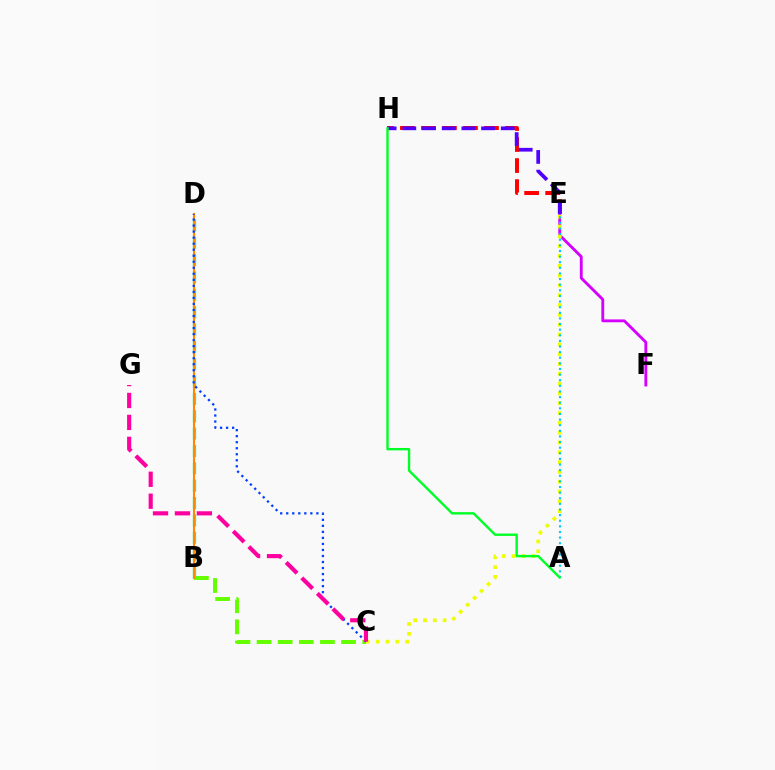{('E', 'H'): [{'color': '#ff0000', 'line_style': 'dashed', 'thickness': 2.86}, {'color': '#4f00ff', 'line_style': 'dashed', 'thickness': 2.67}], ('B', 'C'): [{'color': '#66ff00', 'line_style': 'dashed', 'thickness': 2.87}], ('E', 'F'): [{'color': '#d600ff', 'line_style': 'solid', 'thickness': 2.06}], ('B', 'D'): [{'color': '#00ffaf', 'line_style': 'dashed', 'thickness': 2.36}, {'color': '#ff8800', 'line_style': 'solid', 'thickness': 1.52}], ('C', 'E'): [{'color': '#eeff00', 'line_style': 'dotted', 'thickness': 2.67}], ('A', 'E'): [{'color': '#00c7ff', 'line_style': 'dotted', 'thickness': 1.53}], ('C', 'D'): [{'color': '#003fff', 'line_style': 'dotted', 'thickness': 1.64}], ('A', 'H'): [{'color': '#00ff27', 'line_style': 'solid', 'thickness': 1.73}], ('C', 'G'): [{'color': '#ff00a0', 'line_style': 'dashed', 'thickness': 2.98}]}